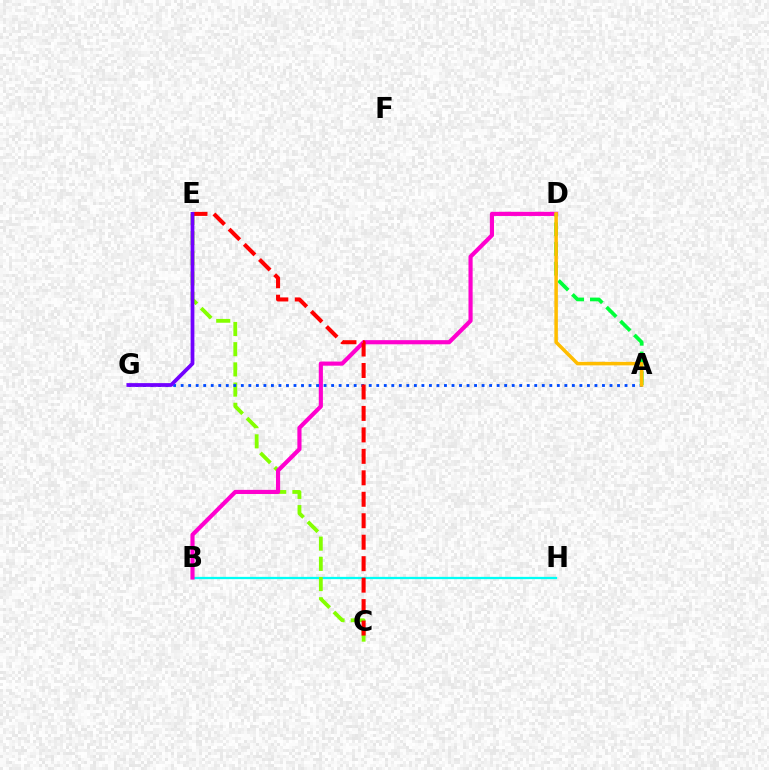{('B', 'H'): [{'color': '#00fff6', 'line_style': 'solid', 'thickness': 1.64}], ('C', 'E'): [{'color': '#84ff00', 'line_style': 'dashed', 'thickness': 2.74}, {'color': '#ff0000', 'line_style': 'dashed', 'thickness': 2.92}], ('B', 'D'): [{'color': '#ff00cf', 'line_style': 'solid', 'thickness': 2.98}], ('A', 'G'): [{'color': '#004bff', 'line_style': 'dotted', 'thickness': 2.04}], ('A', 'D'): [{'color': '#00ff39', 'line_style': 'dashed', 'thickness': 2.67}, {'color': '#ffbd00', 'line_style': 'solid', 'thickness': 2.53}], ('E', 'G'): [{'color': '#7200ff', 'line_style': 'solid', 'thickness': 2.7}]}